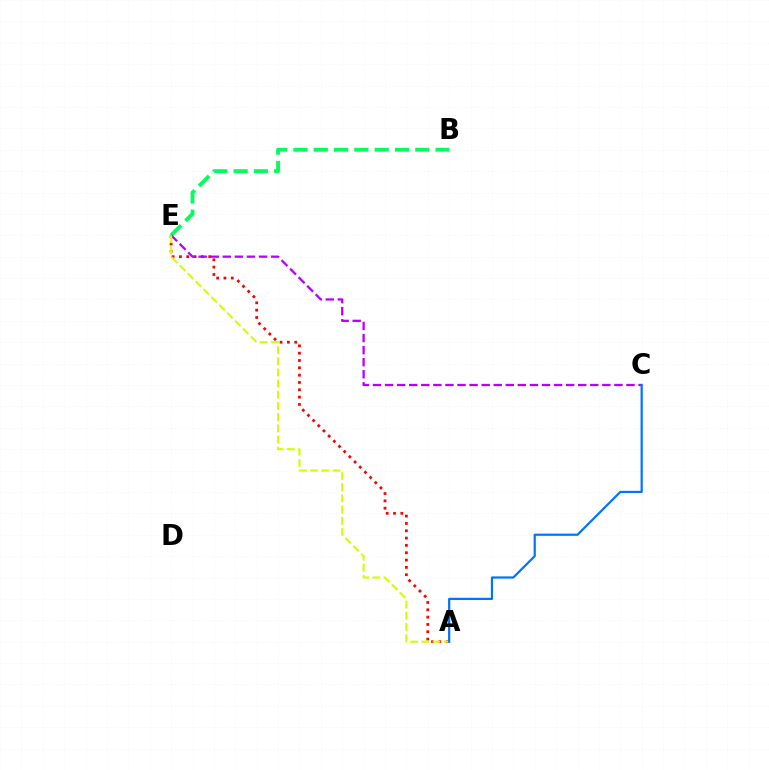{('A', 'E'): [{'color': '#ff0000', 'line_style': 'dotted', 'thickness': 1.99}, {'color': '#d1ff00', 'line_style': 'dashed', 'thickness': 1.52}], ('B', 'E'): [{'color': '#00ff5c', 'line_style': 'dashed', 'thickness': 2.76}], ('C', 'E'): [{'color': '#b900ff', 'line_style': 'dashed', 'thickness': 1.64}], ('A', 'C'): [{'color': '#0074ff', 'line_style': 'solid', 'thickness': 1.6}]}